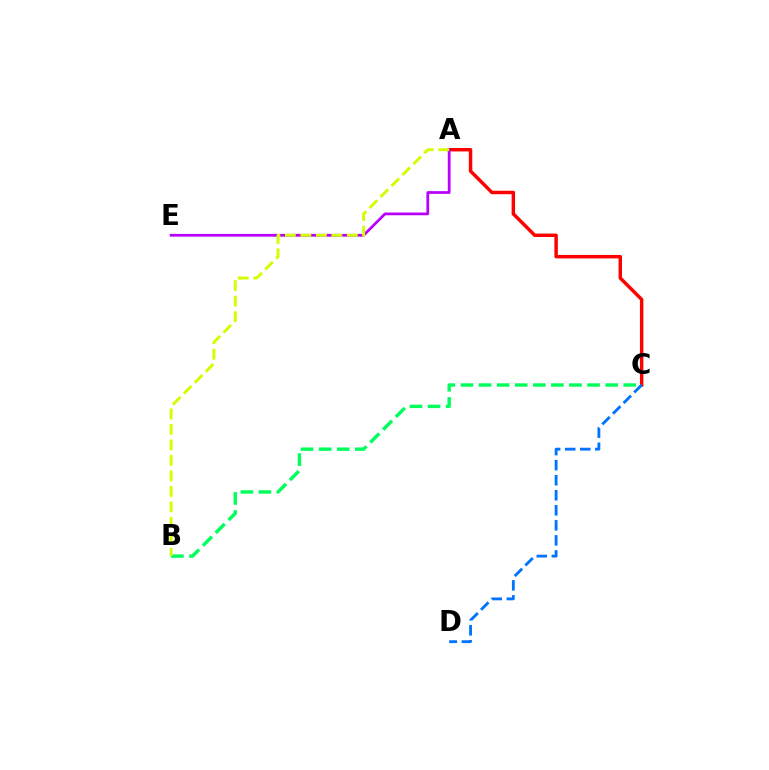{('A', 'C'): [{'color': '#ff0000', 'line_style': 'solid', 'thickness': 2.48}], ('A', 'E'): [{'color': '#b900ff', 'line_style': 'solid', 'thickness': 1.97}], ('B', 'C'): [{'color': '#00ff5c', 'line_style': 'dashed', 'thickness': 2.46}], ('C', 'D'): [{'color': '#0074ff', 'line_style': 'dashed', 'thickness': 2.04}], ('A', 'B'): [{'color': '#d1ff00', 'line_style': 'dashed', 'thickness': 2.1}]}